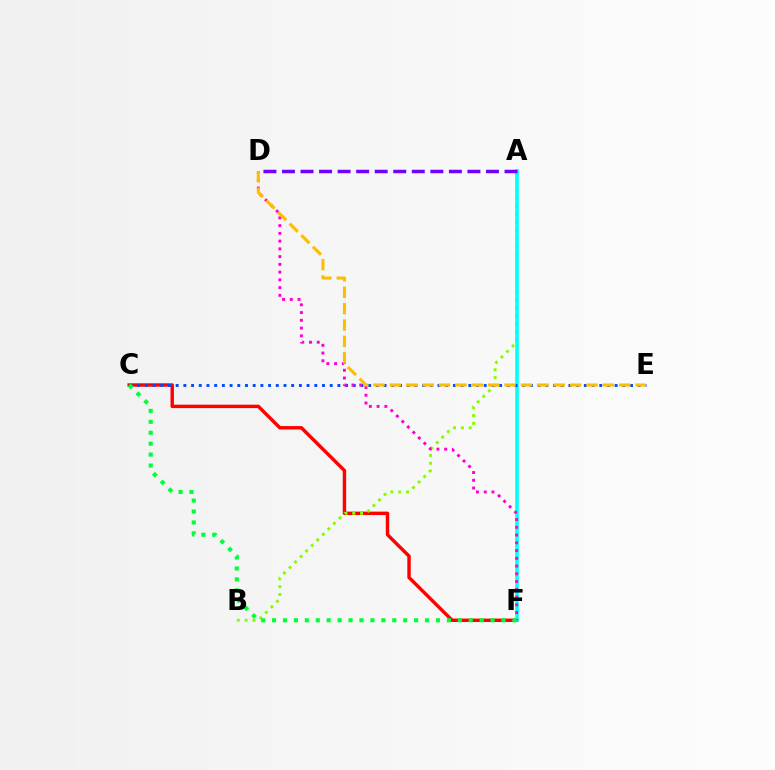{('C', 'F'): [{'color': '#ff0000', 'line_style': 'solid', 'thickness': 2.46}, {'color': '#00ff39', 'line_style': 'dotted', 'thickness': 2.97}], ('A', 'B'): [{'color': '#84ff00', 'line_style': 'dotted', 'thickness': 2.13}], ('A', 'F'): [{'color': '#00fff6', 'line_style': 'solid', 'thickness': 2.57}], ('C', 'E'): [{'color': '#004bff', 'line_style': 'dotted', 'thickness': 2.09}], ('D', 'F'): [{'color': '#ff00cf', 'line_style': 'dotted', 'thickness': 2.11}], ('A', 'D'): [{'color': '#7200ff', 'line_style': 'dashed', 'thickness': 2.52}], ('D', 'E'): [{'color': '#ffbd00', 'line_style': 'dashed', 'thickness': 2.23}]}